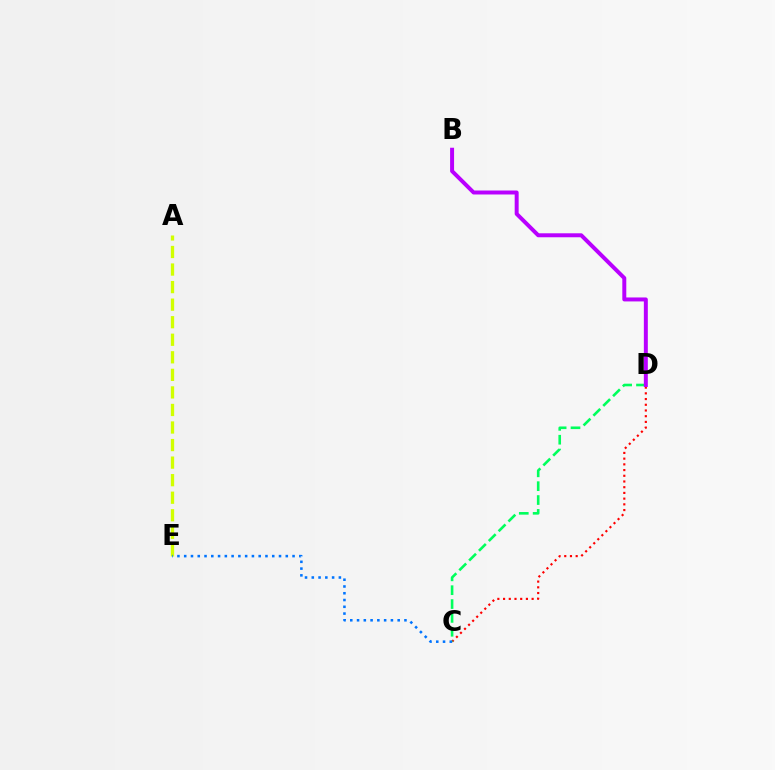{('C', 'D'): [{'color': '#ff0000', 'line_style': 'dotted', 'thickness': 1.55}, {'color': '#00ff5c', 'line_style': 'dashed', 'thickness': 1.88}], ('A', 'E'): [{'color': '#d1ff00', 'line_style': 'dashed', 'thickness': 2.38}], ('C', 'E'): [{'color': '#0074ff', 'line_style': 'dotted', 'thickness': 1.84}], ('B', 'D'): [{'color': '#b900ff', 'line_style': 'solid', 'thickness': 2.86}]}